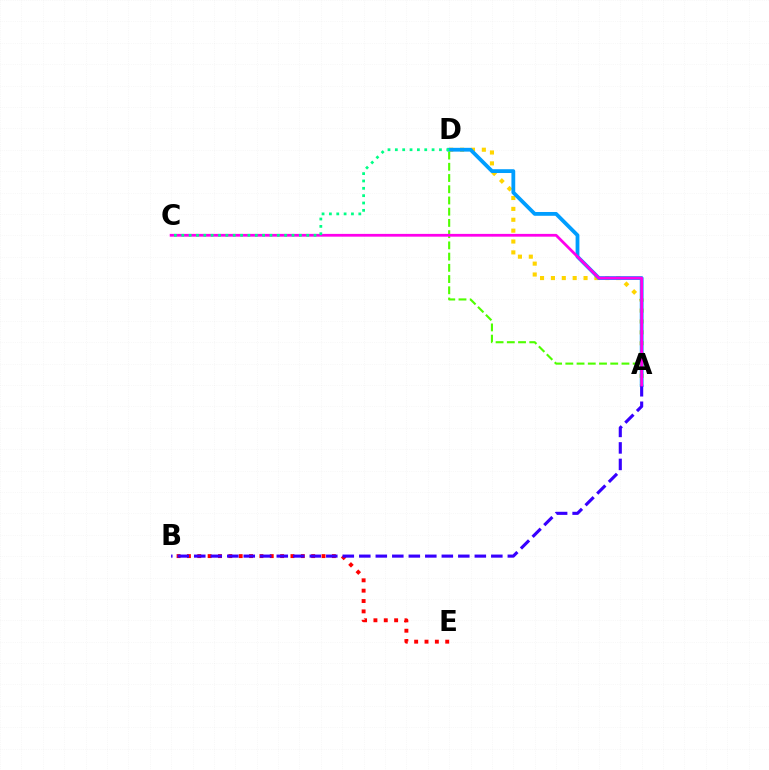{('A', 'D'): [{'color': '#ffd500', 'line_style': 'dotted', 'thickness': 2.95}, {'color': '#009eff', 'line_style': 'solid', 'thickness': 2.74}, {'color': '#4fff00', 'line_style': 'dashed', 'thickness': 1.53}], ('B', 'E'): [{'color': '#ff0000', 'line_style': 'dotted', 'thickness': 2.81}], ('A', 'B'): [{'color': '#3700ff', 'line_style': 'dashed', 'thickness': 2.24}], ('A', 'C'): [{'color': '#ff00ed', 'line_style': 'solid', 'thickness': 2.0}], ('C', 'D'): [{'color': '#00ff86', 'line_style': 'dotted', 'thickness': 2.0}]}